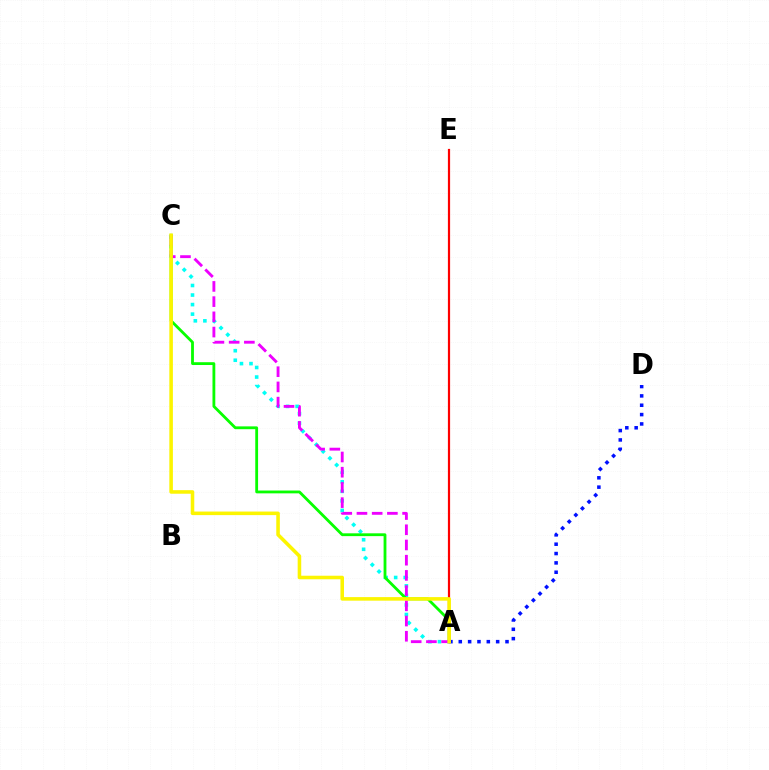{('A', 'C'): [{'color': '#00fff6', 'line_style': 'dotted', 'thickness': 2.59}, {'color': '#08ff00', 'line_style': 'solid', 'thickness': 2.03}, {'color': '#ee00ff', 'line_style': 'dashed', 'thickness': 2.07}, {'color': '#fcf500', 'line_style': 'solid', 'thickness': 2.56}], ('A', 'D'): [{'color': '#0010ff', 'line_style': 'dotted', 'thickness': 2.54}], ('A', 'E'): [{'color': '#ff0000', 'line_style': 'solid', 'thickness': 1.59}]}